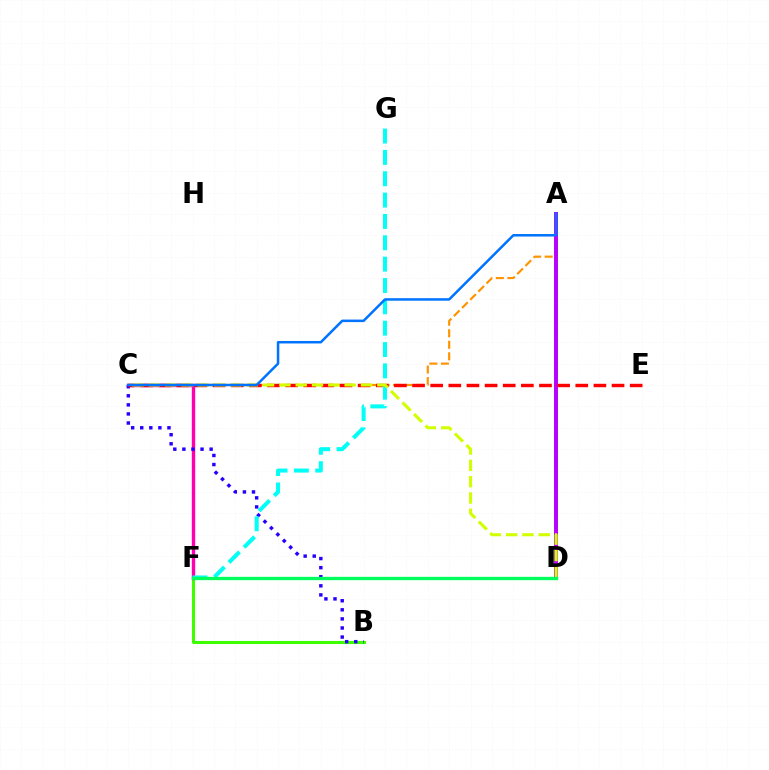{('B', 'F'): [{'color': '#3dff00', 'line_style': 'solid', 'thickness': 2.21}], ('C', 'F'): [{'color': '#ff00ac', 'line_style': 'solid', 'thickness': 2.44}], ('A', 'C'): [{'color': '#ff9400', 'line_style': 'dashed', 'thickness': 1.57}, {'color': '#0074ff', 'line_style': 'solid', 'thickness': 1.81}], ('B', 'C'): [{'color': '#2500ff', 'line_style': 'dotted', 'thickness': 2.47}], ('A', 'D'): [{'color': '#b900ff', 'line_style': 'solid', 'thickness': 2.85}], ('C', 'E'): [{'color': '#ff0000', 'line_style': 'dashed', 'thickness': 2.46}], ('F', 'G'): [{'color': '#00fff6', 'line_style': 'dashed', 'thickness': 2.9}], ('C', 'D'): [{'color': '#d1ff00', 'line_style': 'dashed', 'thickness': 2.22}], ('D', 'F'): [{'color': '#00ff5c', 'line_style': 'solid', 'thickness': 2.39}]}